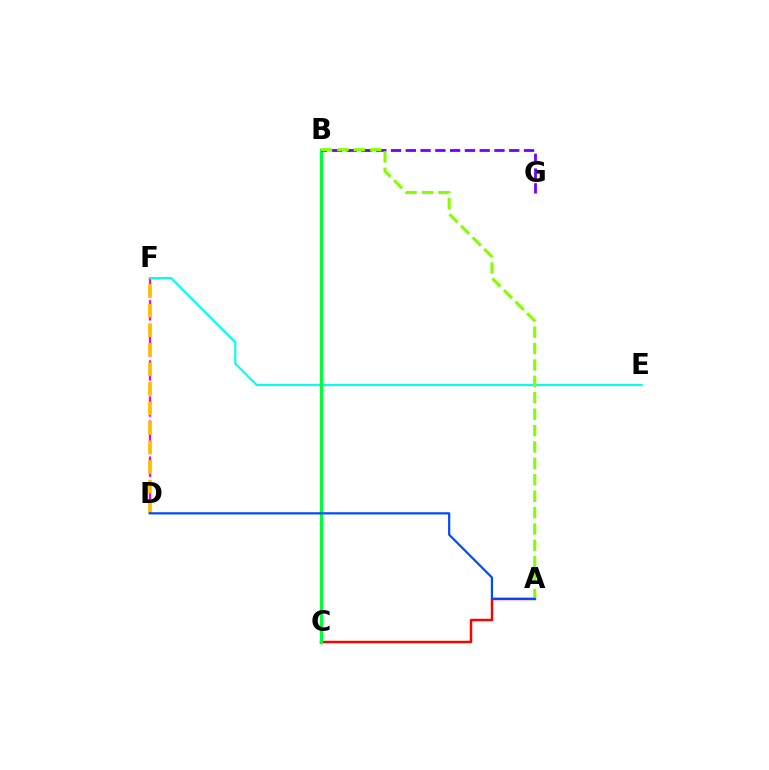{('D', 'F'): [{'color': '#ff00cf', 'line_style': 'dashed', 'thickness': 1.63}, {'color': '#ffbd00', 'line_style': 'dashed', 'thickness': 2.66}], ('E', 'F'): [{'color': '#00fff6', 'line_style': 'solid', 'thickness': 1.52}], ('A', 'C'): [{'color': '#ff0000', 'line_style': 'solid', 'thickness': 1.77}], ('B', 'C'): [{'color': '#00ff39', 'line_style': 'solid', 'thickness': 2.39}], ('B', 'G'): [{'color': '#7200ff', 'line_style': 'dashed', 'thickness': 2.01}], ('A', 'B'): [{'color': '#84ff00', 'line_style': 'dashed', 'thickness': 2.23}], ('A', 'D'): [{'color': '#004bff', 'line_style': 'solid', 'thickness': 1.59}]}